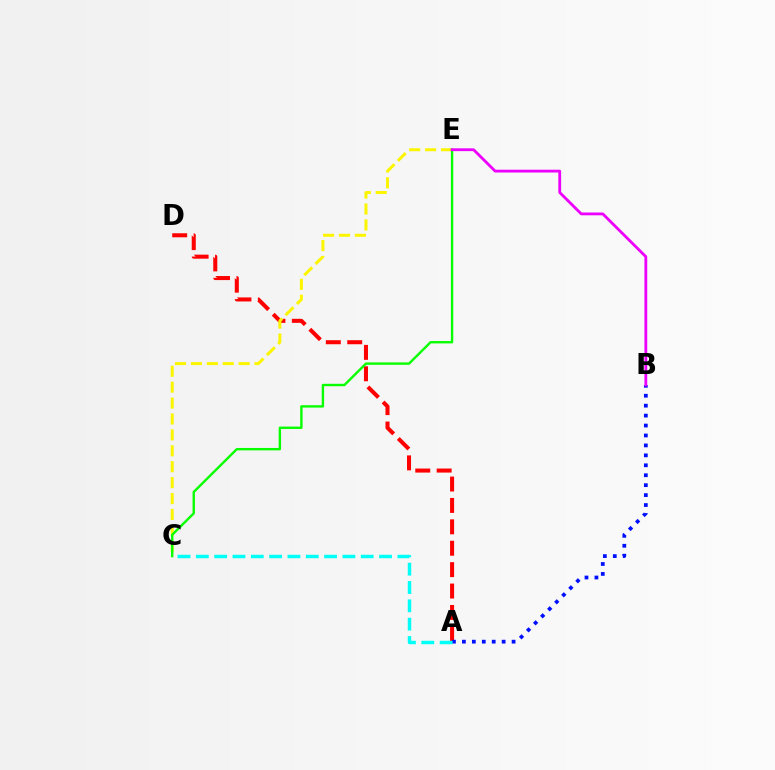{('A', 'D'): [{'color': '#ff0000', 'line_style': 'dashed', 'thickness': 2.91}], ('A', 'B'): [{'color': '#0010ff', 'line_style': 'dotted', 'thickness': 2.7}], ('C', 'E'): [{'color': '#fcf500', 'line_style': 'dashed', 'thickness': 2.16}, {'color': '#08ff00', 'line_style': 'solid', 'thickness': 1.72}], ('A', 'C'): [{'color': '#00fff6', 'line_style': 'dashed', 'thickness': 2.49}], ('B', 'E'): [{'color': '#ee00ff', 'line_style': 'solid', 'thickness': 2.02}]}